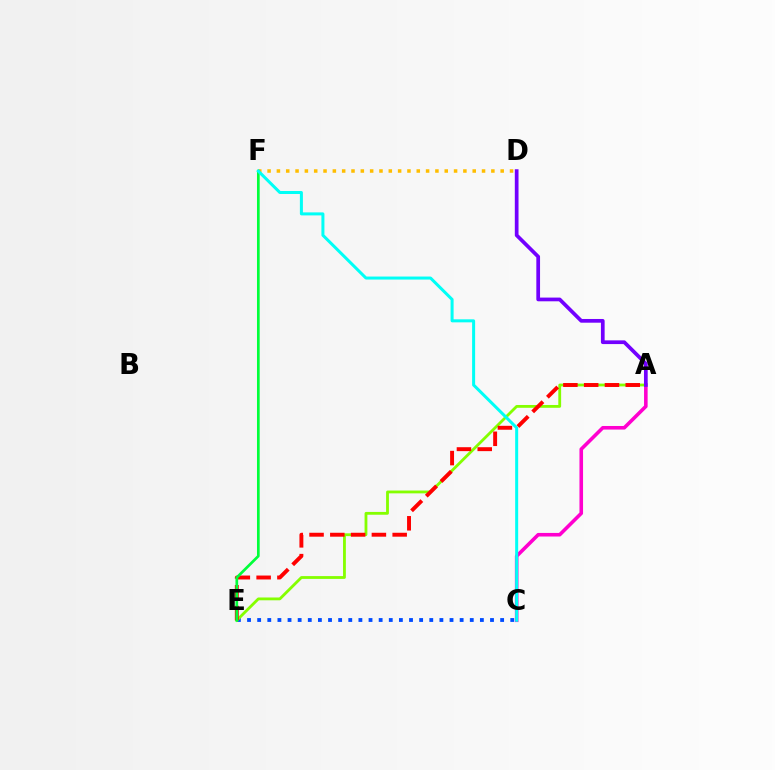{('A', 'C'): [{'color': '#ff00cf', 'line_style': 'solid', 'thickness': 2.58}], ('C', 'E'): [{'color': '#004bff', 'line_style': 'dotted', 'thickness': 2.75}], ('A', 'E'): [{'color': '#84ff00', 'line_style': 'solid', 'thickness': 2.02}, {'color': '#ff0000', 'line_style': 'dashed', 'thickness': 2.82}], ('D', 'F'): [{'color': '#ffbd00', 'line_style': 'dotted', 'thickness': 2.53}], ('E', 'F'): [{'color': '#00ff39', 'line_style': 'solid', 'thickness': 1.94}], ('A', 'D'): [{'color': '#7200ff', 'line_style': 'solid', 'thickness': 2.67}], ('C', 'F'): [{'color': '#00fff6', 'line_style': 'solid', 'thickness': 2.17}]}